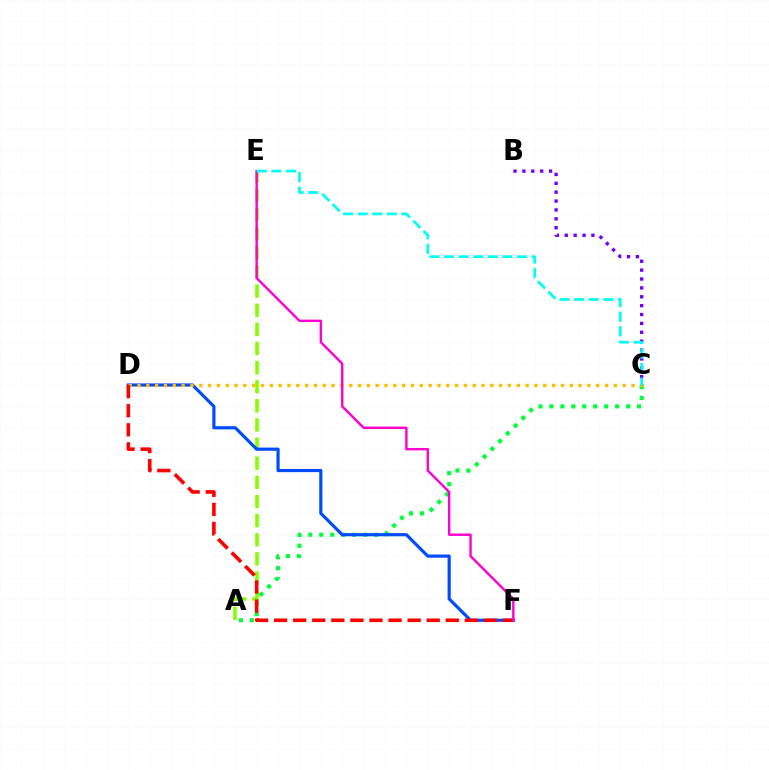{('A', 'C'): [{'color': '#00ff39', 'line_style': 'dotted', 'thickness': 2.98}], ('A', 'E'): [{'color': '#84ff00', 'line_style': 'dashed', 'thickness': 2.6}], ('B', 'C'): [{'color': '#7200ff', 'line_style': 'dotted', 'thickness': 2.41}], ('D', 'F'): [{'color': '#004bff', 'line_style': 'solid', 'thickness': 2.28}, {'color': '#ff0000', 'line_style': 'dashed', 'thickness': 2.59}], ('C', 'D'): [{'color': '#ffbd00', 'line_style': 'dotted', 'thickness': 2.4}], ('E', 'F'): [{'color': '#ff00cf', 'line_style': 'solid', 'thickness': 1.73}], ('C', 'E'): [{'color': '#00fff6', 'line_style': 'dashed', 'thickness': 1.98}]}